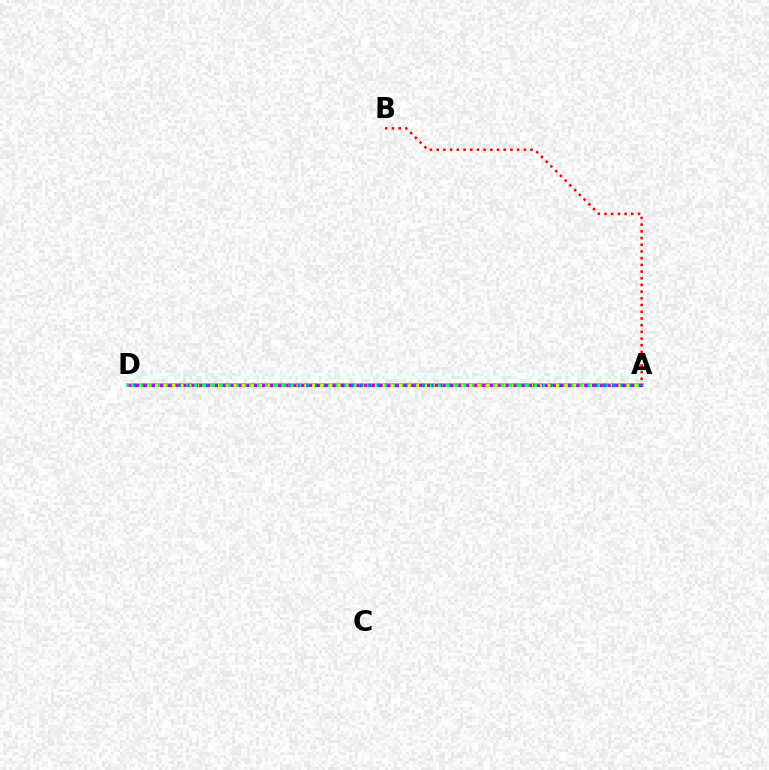{('A', 'B'): [{'color': '#ff0000', 'line_style': 'dotted', 'thickness': 1.82}], ('A', 'D'): [{'color': '#00ff5c', 'line_style': 'solid', 'thickness': 2.66}, {'color': '#0074ff', 'line_style': 'dotted', 'thickness': 2.45}, {'color': '#d1ff00', 'line_style': 'dotted', 'thickness': 2.37}, {'color': '#b900ff', 'line_style': 'dotted', 'thickness': 2.13}]}